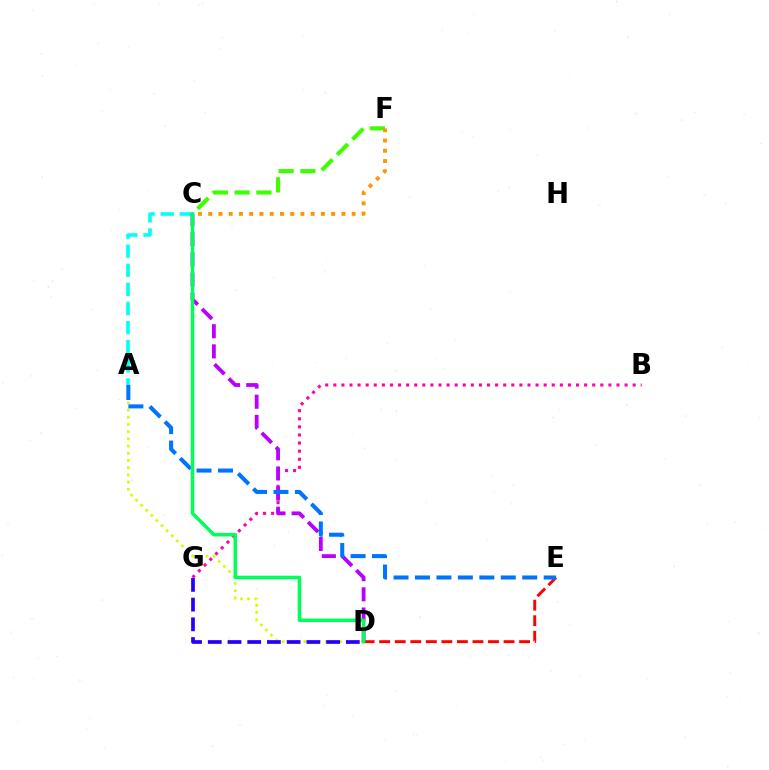{('C', 'F'): [{'color': '#3dff00', 'line_style': 'dashed', 'thickness': 2.96}, {'color': '#ff9400', 'line_style': 'dotted', 'thickness': 2.78}], ('A', 'D'): [{'color': '#d1ff00', 'line_style': 'dotted', 'thickness': 1.95}], ('B', 'G'): [{'color': '#ff00ac', 'line_style': 'dotted', 'thickness': 2.2}], ('A', 'C'): [{'color': '#00fff6', 'line_style': 'dashed', 'thickness': 2.6}], ('C', 'D'): [{'color': '#b900ff', 'line_style': 'dashed', 'thickness': 2.74}, {'color': '#00ff5c', 'line_style': 'solid', 'thickness': 2.54}], ('D', 'G'): [{'color': '#2500ff', 'line_style': 'dashed', 'thickness': 2.68}], ('D', 'E'): [{'color': '#ff0000', 'line_style': 'dashed', 'thickness': 2.11}], ('A', 'E'): [{'color': '#0074ff', 'line_style': 'dashed', 'thickness': 2.91}]}